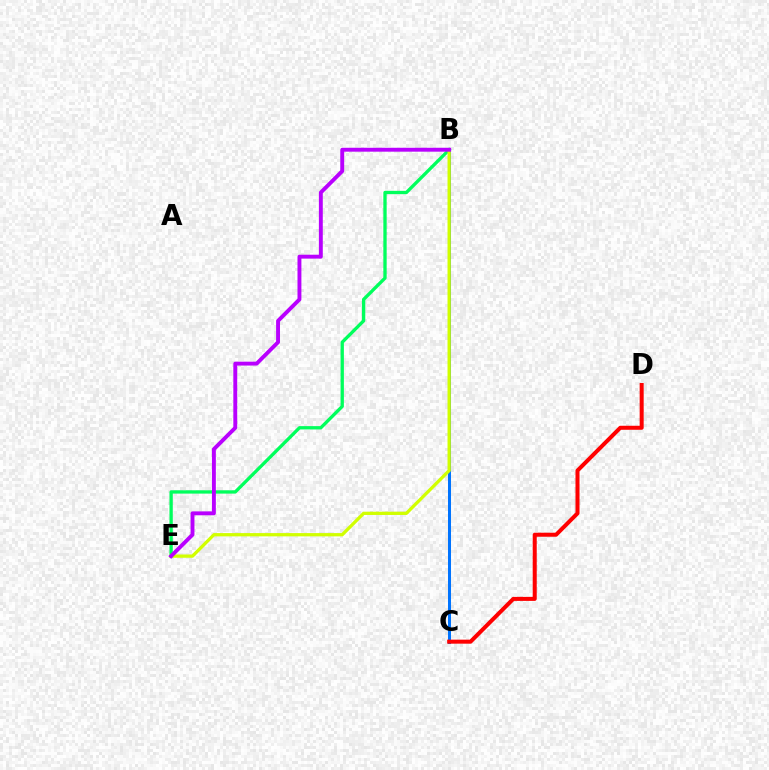{('B', 'E'): [{'color': '#00ff5c', 'line_style': 'solid', 'thickness': 2.39}, {'color': '#d1ff00', 'line_style': 'solid', 'thickness': 2.35}, {'color': '#b900ff', 'line_style': 'solid', 'thickness': 2.81}], ('B', 'C'): [{'color': '#0074ff', 'line_style': 'solid', 'thickness': 2.17}], ('C', 'D'): [{'color': '#ff0000', 'line_style': 'solid', 'thickness': 2.9}]}